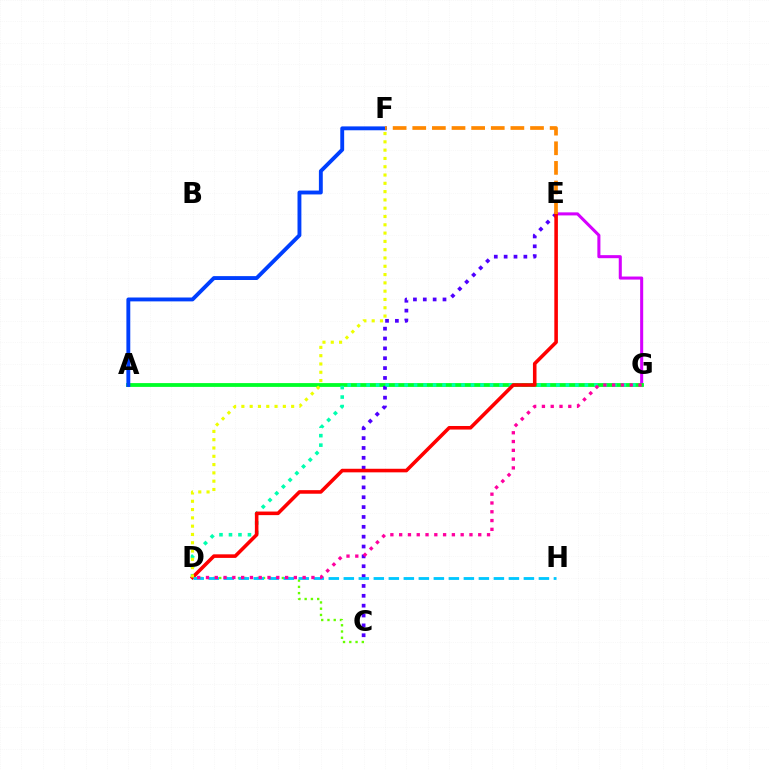{('E', 'G'): [{'color': '#d600ff', 'line_style': 'solid', 'thickness': 2.2}], ('A', 'G'): [{'color': '#00ff27', 'line_style': 'solid', 'thickness': 2.74}], ('C', 'D'): [{'color': '#66ff00', 'line_style': 'dotted', 'thickness': 1.7}], ('C', 'E'): [{'color': '#4f00ff', 'line_style': 'dotted', 'thickness': 2.68}], ('D', 'G'): [{'color': '#00ffaf', 'line_style': 'dotted', 'thickness': 2.58}, {'color': '#ff00a0', 'line_style': 'dotted', 'thickness': 2.39}], ('A', 'F'): [{'color': '#003fff', 'line_style': 'solid', 'thickness': 2.79}], ('D', 'E'): [{'color': '#ff0000', 'line_style': 'solid', 'thickness': 2.57}], ('D', 'H'): [{'color': '#00c7ff', 'line_style': 'dashed', 'thickness': 2.04}], ('D', 'F'): [{'color': '#eeff00', 'line_style': 'dotted', 'thickness': 2.25}], ('E', 'F'): [{'color': '#ff8800', 'line_style': 'dashed', 'thickness': 2.67}]}